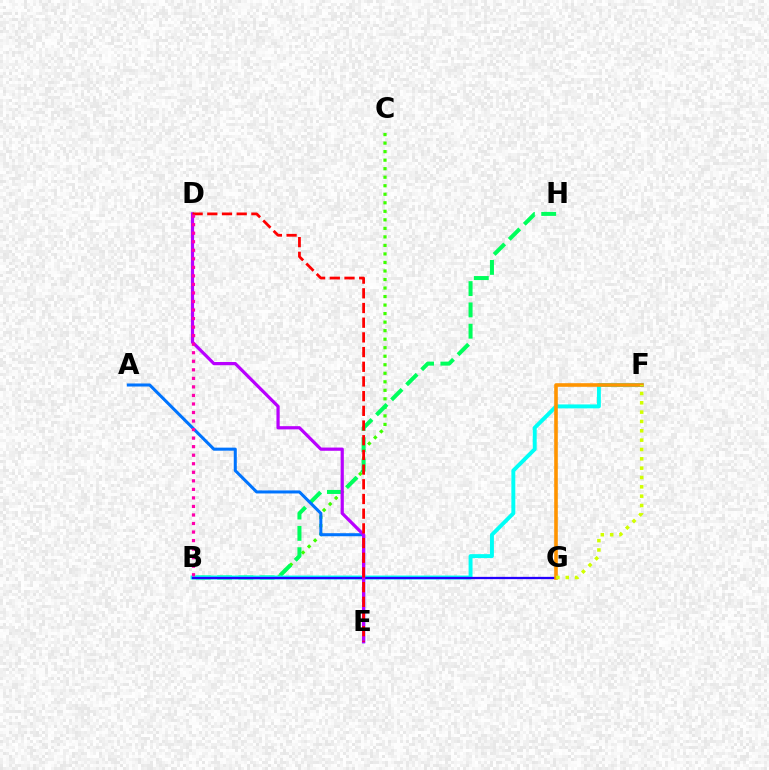{('B', 'C'): [{'color': '#3dff00', 'line_style': 'dotted', 'thickness': 2.32}], ('B', 'H'): [{'color': '#00ff5c', 'line_style': 'dashed', 'thickness': 2.89}], ('B', 'F'): [{'color': '#00fff6', 'line_style': 'solid', 'thickness': 2.83}], ('B', 'G'): [{'color': '#2500ff', 'line_style': 'solid', 'thickness': 1.65}], ('A', 'E'): [{'color': '#0074ff', 'line_style': 'solid', 'thickness': 2.19}], ('F', 'G'): [{'color': '#ff9400', 'line_style': 'solid', 'thickness': 2.6}, {'color': '#d1ff00', 'line_style': 'dotted', 'thickness': 2.54}], ('D', 'E'): [{'color': '#b900ff', 'line_style': 'solid', 'thickness': 2.31}, {'color': '#ff0000', 'line_style': 'dashed', 'thickness': 2.0}], ('B', 'D'): [{'color': '#ff00ac', 'line_style': 'dotted', 'thickness': 2.32}]}